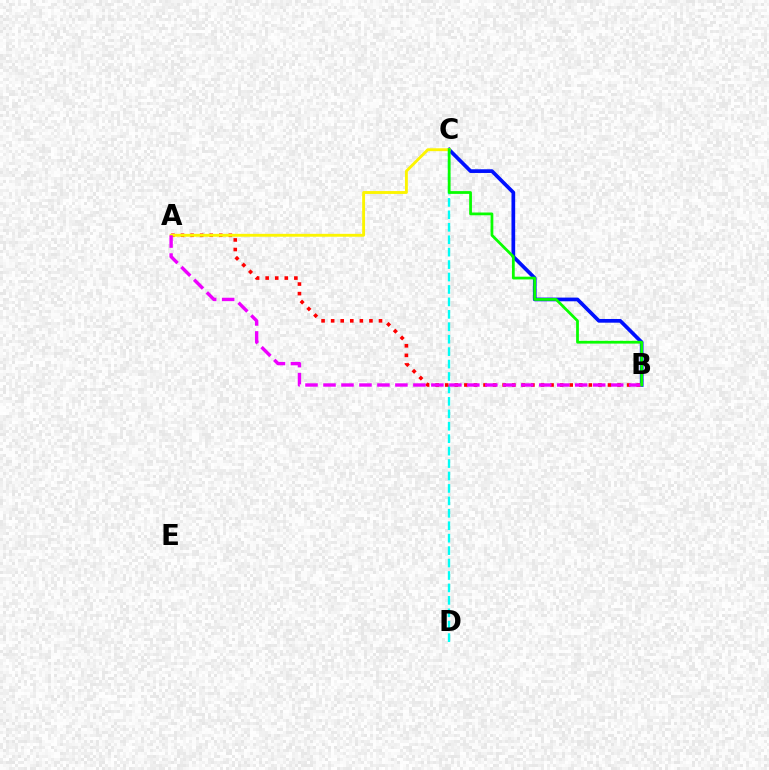{('C', 'D'): [{'color': '#00fff6', 'line_style': 'dashed', 'thickness': 1.69}], ('B', 'C'): [{'color': '#0010ff', 'line_style': 'solid', 'thickness': 2.66}, {'color': '#08ff00', 'line_style': 'solid', 'thickness': 1.99}], ('A', 'B'): [{'color': '#ff0000', 'line_style': 'dotted', 'thickness': 2.6}, {'color': '#ee00ff', 'line_style': 'dashed', 'thickness': 2.44}], ('A', 'C'): [{'color': '#fcf500', 'line_style': 'solid', 'thickness': 2.07}]}